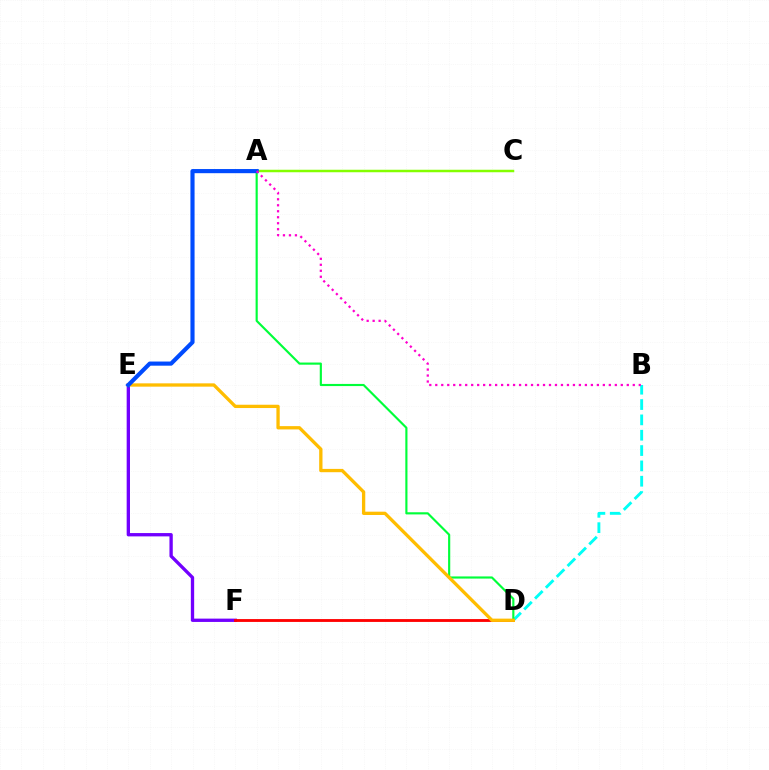{('B', 'D'): [{'color': '#00fff6', 'line_style': 'dashed', 'thickness': 2.08}], ('A', 'D'): [{'color': '#00ff39', 'line_style': 'solid', 'thickness': 1.55}], ('E', 'F'): [{'color': '#7200ff', 'line_style': 'solid', 'thickness': 2.39}], ('D', 'F'): [{'color': '#ff0000', 'line_style': 'solid', 'thickness': 2.05}], ('A', 'C'): [{'color': '#84ff00', 'line_style': 'solid', 'thickness': 1.79}], ('D', 'E'): [{'color': '#ffbd00', 'line_style': 'solid', 'thickness': 2.38}], ('A', 'E'): [{'color': '#004bff', 'line_style': 'solid', 'thickness': 2.98}], ('A', 'B'): [{'color': '#ff00cf', 'line_style': 'dotted', 'thickness': 1.63}]}